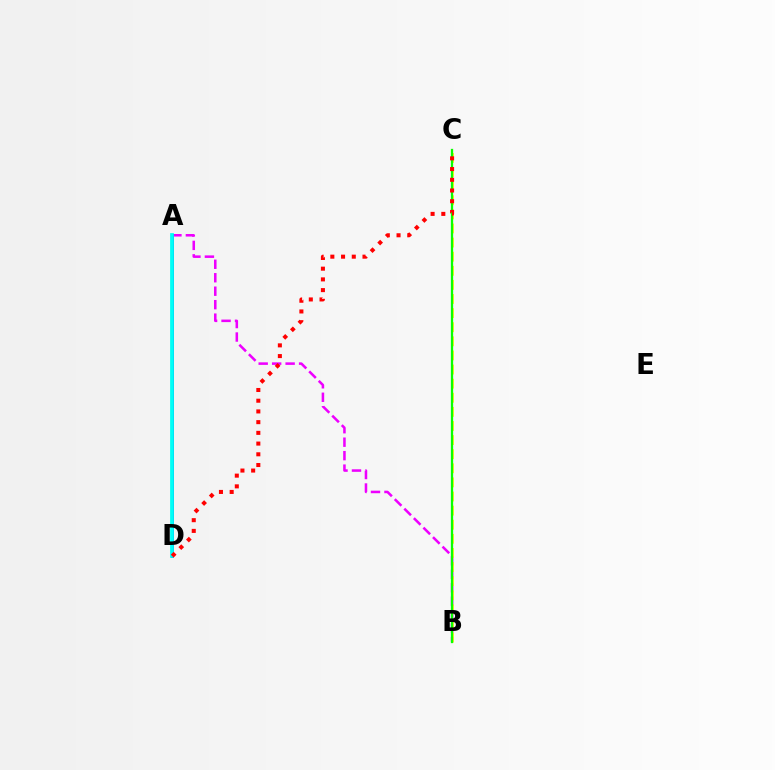{('A', 'B'): [{'color': '#ee00ff', 'line_style': 'dashed', 'thickness': 1.83}], ('A', 'D'): [{'color': '#0010ff', 'line_style': 'solid', 'thickness': 2.07}, {'color': '#00fff6', 'line_style': 'solid', 'thickness': 2.71}], ('B', 'C'): [{'color': '#fcf500', 'line_style': 'dashed', 'thickness': 1.92}, {'color': '#08ff00', 'line_style': 'solid', 'thickness': 1.64}], ('C', 'D'): [{'color': '#ff0000', 'line_style': 'dotted', 'thickness': 2.91}]}